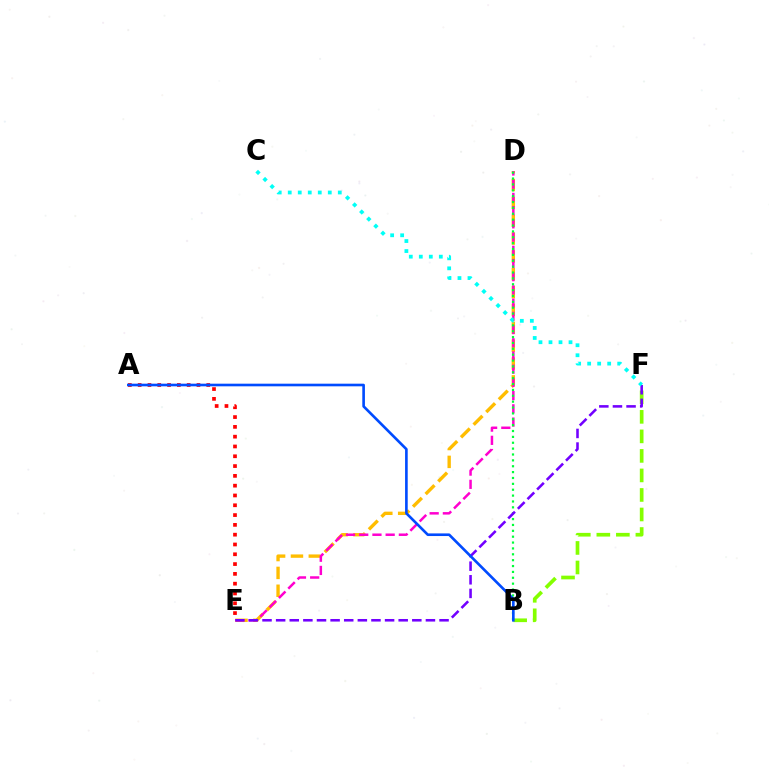{('B', 'F'): [{'color': '#84ff00', 'line_style': 'dashed', 'thickness': 2.65}], ('A', 'E'): [{'color': '#ff0000', 'line_style': 'dotted', 'thickness': 2.66}], ('D', 'E'): [{'color': '#ffbd00', 'line_style': 'dashed', 'thickness': 2.42}, {'color': '#ff00cf', 'line_style': 'dashed', 'thickness': 1.8}], ('B', 'D'): [{'color': '#00ff39', 'line_style': 'dotted', 'thickness': 1.6}], ('E', 'F'): [{'color': '#7200ff', 'line_style': 'dashed', 'thickness': 1.85}], ('A', 'B'): [{'color': '#004bff', 'line_style': 'solid', 'thickness': 1.9}], ('C', 'F'): [{'color': '#00fff6', 'line_style': 'dotted', 'thickness': 2.72}]}